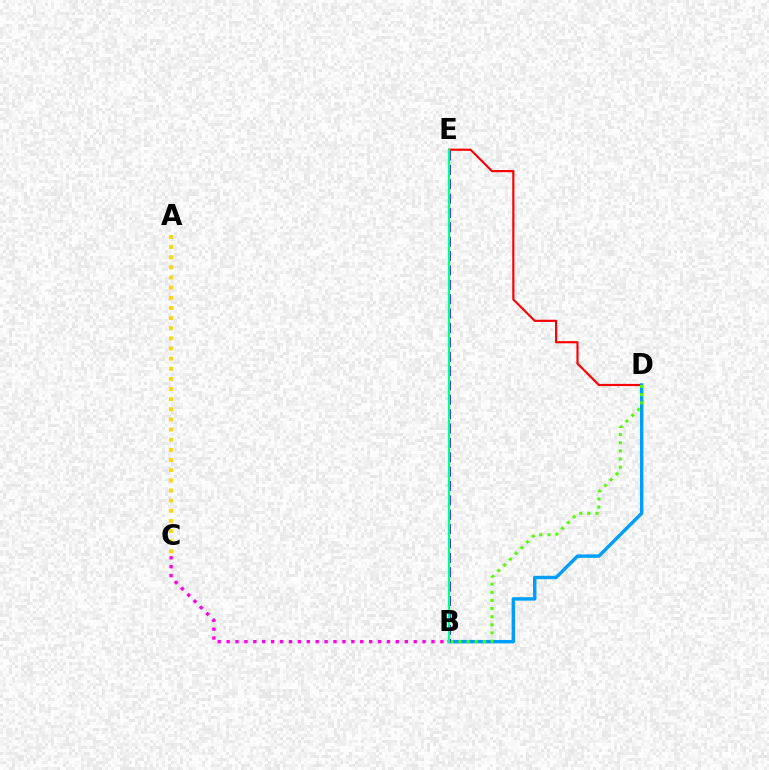{('D', 'E'): [{'color': '#ff0000', 'line_style': 'solid', 'thickness': 1.57}], ('B', 'D'): [{'color': '#009eff', 'line_style': 'solid', 'thickness': 2.47}, {'color': '#4fff00', 'line_style': 'dotted', 'thickness': 2.21}], ('A', 'C'): [{'color': '#ffd500', 'line_style': 'dotted', 'thickness': 2.76}], ('B', 'E'): [{'color': '#3700ff', 'line_style': 'dashed', 'thickness': 1.95}, {'color': '#00ff86', 'line_style': 'solid', 'thickness': 1.66}], ('B', 'C'): [{'color': '#ff00ed', 'line_style': 'dotted', 'thickness': 2.42}]}